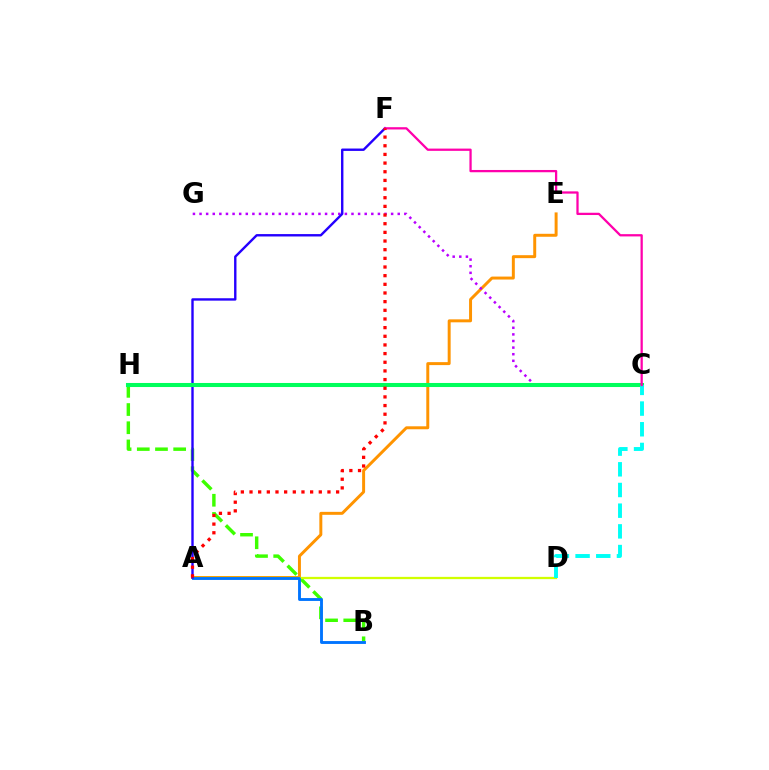{('B', 'H'): [{'color': '#3dff00', 'line_style': 'dashed', 'thickness': 2.47}], ('A', 'E'): [{'color': '#ff9400', 'line_style': 'solid', 'thickness': 2.13}], ('A', 'D'): [{'color': '#d1ff00', 'line_style': 'solid', 'thickness': 1.64}], ('A', 'B'): [{'color': '#0074ff', 'line_style': 'solid', 'thickness': 2.07}], ('C', 'G'): [{'color': '#b900ff', 'line_style': 'dotted', 'thickness': 1.79}], ('A', 'F'): [{'color': '#2500ff', 'line_style': 'solid', 'thickness': 1.72}, {'color': '#ff0000', 'line_style': 'dotted', 'thickness': 2.35}], ('C', 'H'): [{'color': '#00ff5c', 'line_style': 'solid', 'thickness': 2.92}], ('C', 'D'): [{'color': '#00fff6', 'line_style': 'dashed', 'thickness': 2.81}], ('C', 'F'): [{'color': '#ff00ac', 'line_style': 'solid', 'thickness': 1.63}]}